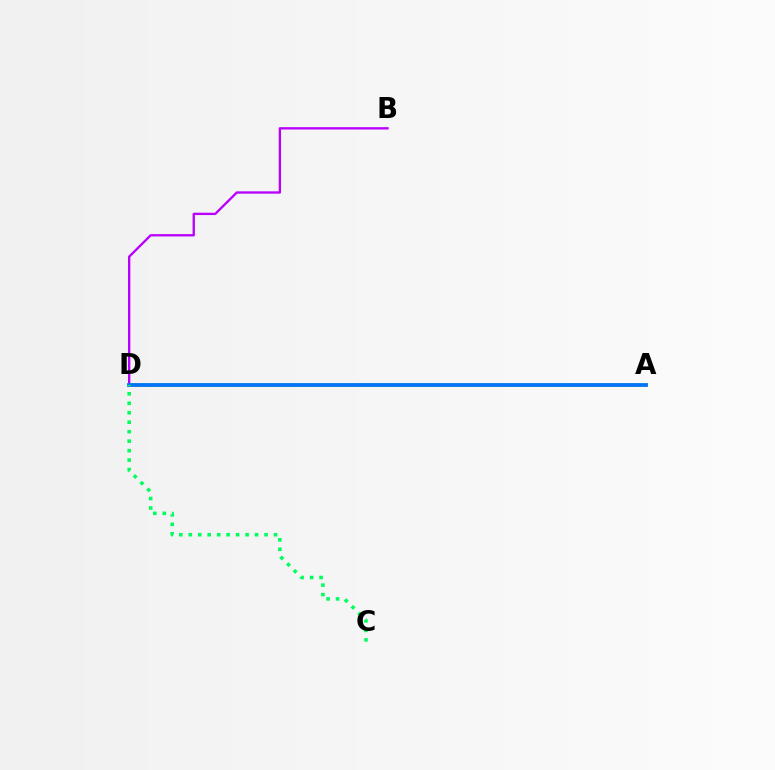{('A', 'D'): [{'color': '#ff0000', 'line_style': 'dotted', 'thickness': 1.87}, {'color': '#d1ff00', 'line_style': 'solid', 'thickness': 2.69}, {'color': '#0074ff', 'line_style': 'solid', 'thickness': 2.73}], ('B', 'D'): [{'color': '#b900ff', 'line_style': 'solid', 'thickness': 1.68}], ('C', 'D'): [{'color': '#00ff5c', 'line_style': 'dotted', 'thickness': 2.57}]}